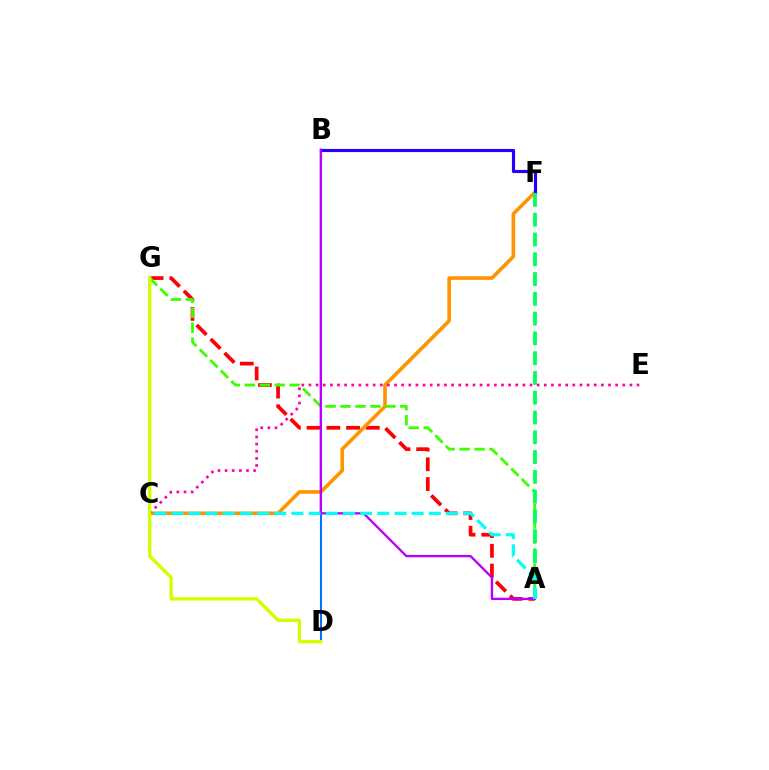{('A', 'G'): [{'color': '#ff0000', 'line_style': 'dashed', 'thickness': 2.68}, {'color': '#3dff00', 'line_style': 'dashed', 'thickness': 2.03}], ('C', 'F'): [{'color': '#ff9400', 'line_style': 'solid', 'thickness': 2.6}], ('C', 'E'): [{'color': '#ff00ac', 'line_style': 'dotted', 'thickness': 1.94}], ('B', 'D'): [{'color': '#0074ff', 'line_style': 'solid', 'thickness': 1.5}], ('B', 'F'): [{'color': '#2500ff', 'line_style': 'solid', 'thickness': 2.26}], ('A', 'B'): [{'color': '#b900ff', 'line_style': 'solid', 'thickness': 1.68}], ('A', 'F'): [{'color': '#00ff5c', 'line_style': 'dashed', 'thickness': 2.69}], ('A', 'C'): [{'color': '#00fff6', 'line_style': 'dashed', 'thickness': 2.33}], ('D', 'G'): [{'color': '#d1ff00', 'line_style': 'solid', 'thickness': 2.4}]}